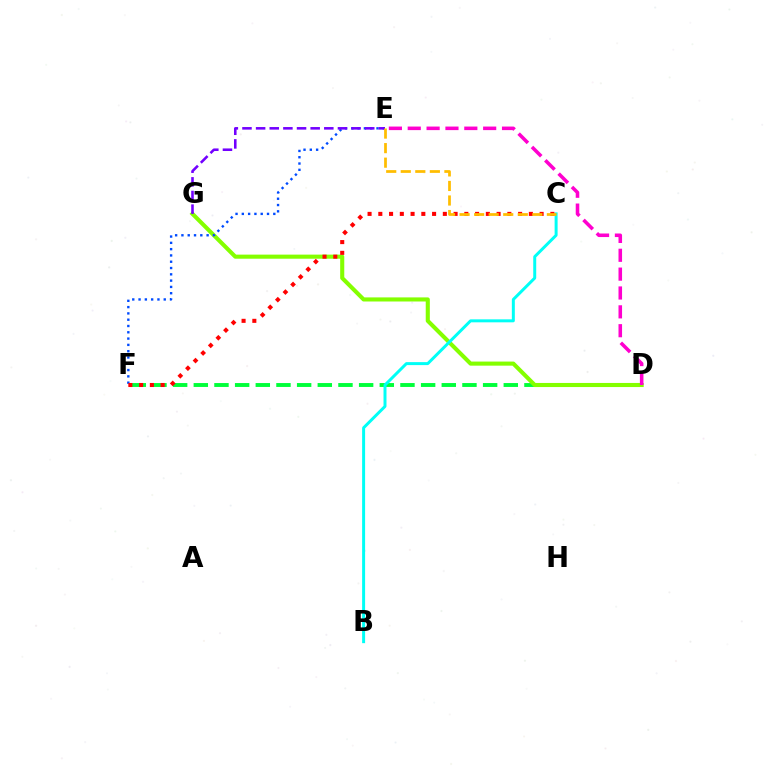{('D', 'F'): [{'color': '#00ff39', 'line_style': 'dashed', 'thickness': 2.81}], ('D', 'G'): [{'color': '#84ff00', 'line_style': 'solid', 'thickness': 2.95}], ('D', 'E'): [{'color': '#ff00cf', 'line_style': 'dashed', 'thickness': 2.56}], ('E', 'F'): [{'color': '#004bff', 'line_style': 'dotted', 'thickness': 1.71}], ('B', 'C'): [{'color': '#00fff6', 'line_style': 'solid', 'thickness': 2.14}], ('E', 'G'): [{'color': '#7200ff', 'line_style': 'dashed', 'thickness': 1.85}], ('C', 'F'): [{'color': '#ff0000', 'line_style': 'dotted', 'thickness': 2.92}], ('C', 'E'): [{'color': '#ffbd00', 'line_style': 'dashed', 'thickness': 1.98}]}